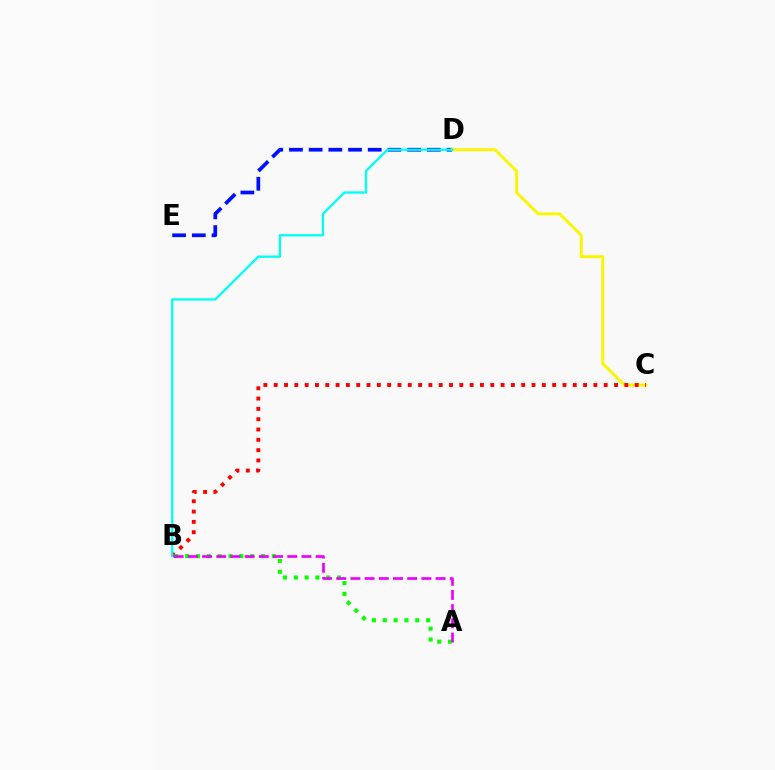{('D', 'E'): [{'color': '#0010ff', 'line_style': 'dashed', 'thickness': 2.68}], ('C', 'D'): [{'color': '#fcf500', 'line_style': 'solid', 'thickness': 2.1}], ('B', 'C'): [{'color': '#ff0000', 'line_style': 'dotted', 'thickness': 2.8}], ('A', 'B'): [{'color': '#08ff00', 'line_style': 'dotted', 'thickness': 2.94}, {'color': '#ee00ff', 'line_style': 'dashed', 'thickness': 1.93}], ('B', 'D'): [{'color': '#00fff6', 'line_style': 'solid', 'thickness': 1.66}]}